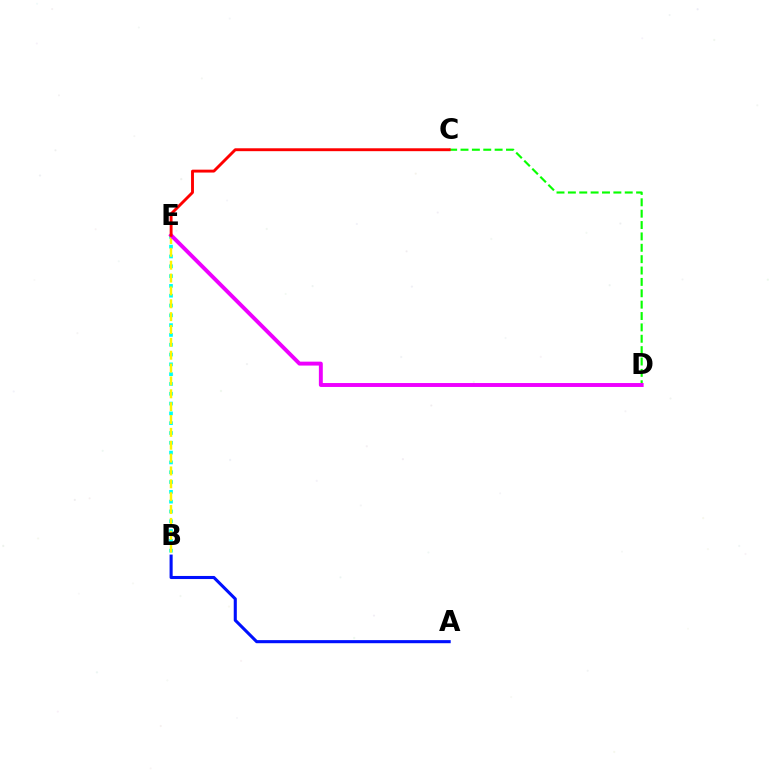{('B', 'E'): [{'color': '#00fff6', 'line_style': 'dotted', 'thickness': 2.66}, {'color': '#fcf500', 'line_style': 'dashed', 'thickness': 1.75}], ('C', 'D'): [{'color': '#08ff00', 'line_style': 'dashed', 'thickness': 1.54}], ('D', 'E'): [{'color': '#ee00ff', 'line_style': 'solid', 'thickness': 2.82}], ('A', 'B'): [{'color': '#0010ff', 'line_style': 'solid', 'thickness': 2.22}], ('C', 'E'): [{'color': '#ff0000', 'line_style': 'solid', 'thickness': 2.08}]}